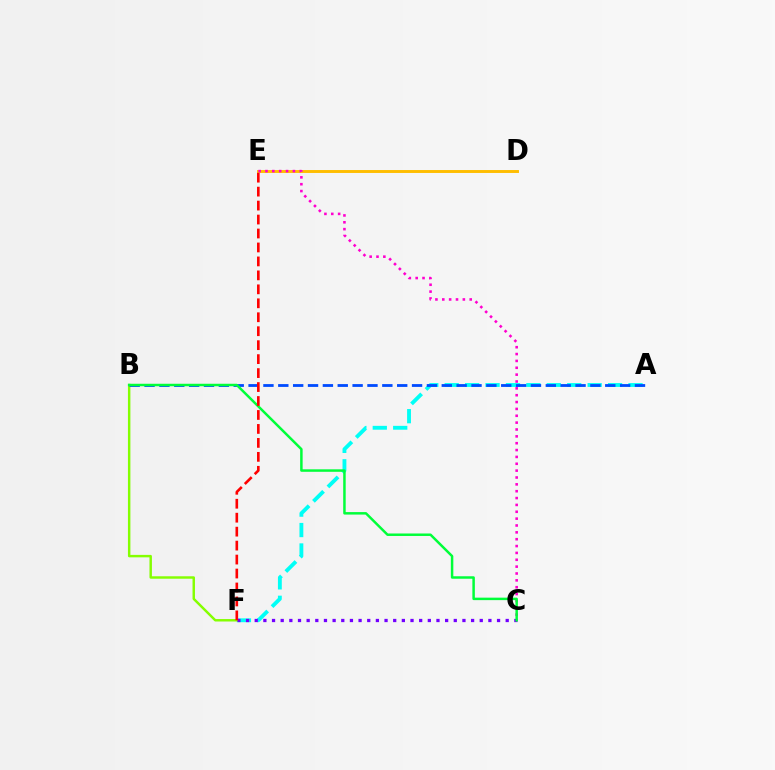{('D', 'E'): [{'color': '#ffbd00', 'line_style': 'solid', 'thickness': 2.1}], ('A', 'F'): [{'color': '#00fff6', 'line_style': 'dashed', 'thickness': 2.77}], ('B', 'F'): [{'color': '#84ff00', 'line_style': 'solid', 'thickness': 1.76}], ('C', 'E'): [{'color': '#ff00cf', 'line_style': 'dotted', 'thickness': 1.86}], ('A', 'B'): [{'color': '#004bff', 'line_style': 'dashed', 'thickness': 2.02}], ('C', 'F'): [{'color': '#7200ff', 'line_style': 'dotted', 'thickness': 2.35}], ('B', 'C'): [{'color': '#00ff39', 'line_style': 'solid', 'thickness': 1.79}], ('E', 'F'): [{'color': '#ff0000', 'line_style': 'dashed', 'thickness': 1.9}]}